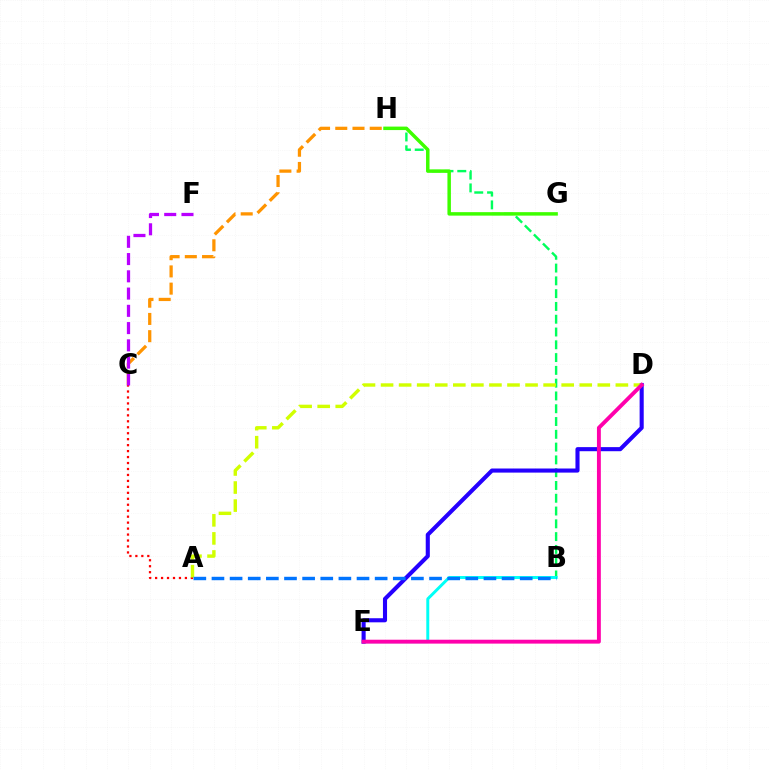{('B', 'H'): [{'color': '#00ff5c', 'line_style': 'dashed', 'thickness': 1.74}], ('C', 'H'): [{'color': '#ff9400', 'line_style': 'dashed', 'thickness': 2.34}], ('G', 'H'): [{'color': '#3dff00', 'line_style': 'solid', 'thickness': 2.5}], ('A', 'C'): [{'color': '#ff0000', 'line_style': 'dotted', 'thickness': 1.62}], ('D', 'E'): [{'color': '#2500ff', 'line_style': 'solid', 'thickness': 2.95}, {'color': '#ff00ac', 'line_style': 'solid', 'thickness': 2.8}], ('B', 'E'): [{'color': '#00fff6', 'line_style': 'solid', 'thickness': 2.13}], ('A', 'D'): [{'color': '#d1ff00', 'line_style': 'dashed', 'thickness': 2.45}], ('C', 'F'): [{'color': '#b900ff', 'line_style': 'dashed', 'thickness': 2.34}], ('A', 'B'): [{'color': '#0074ff', 'line_style': 'dashed', 'thickness': 2.46}]}